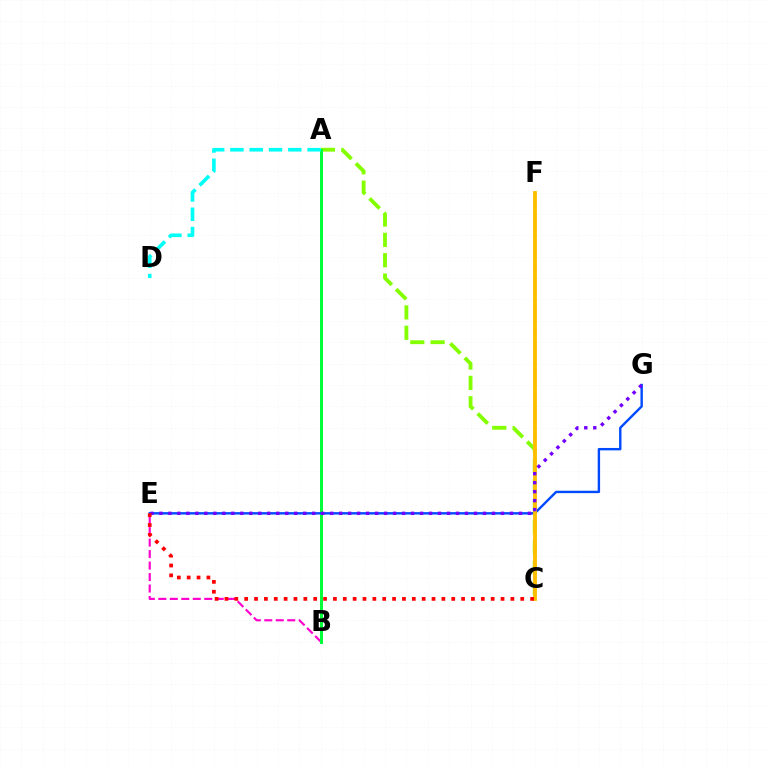{('B', 'E'): [{'color': '#ff00cf', 'line_style': 'dashed', 'thickness': 1.56}], ('A', 'C'): [{'color': '#84ff00', 'line_style': 'dashed', 'thickness': 2.77}], ('A', 'B'): [{'color': '#00ff39', 'line_style': 'solid', 'thickness': 2.14}], ('E', 'G'): [{'color': '#004bff', 'line_style': 'solid', 'thickness': 1.73}, {'color': '#7200ff', 'line_style': 'dotted', 'thickness': 2.44}], ('C', 'F'): [{'color': '#ffbd00', 'line_style': 'solid', 'thickness': 2.76}], ('C', 'E'): [{'color': '#ff0000', 'line_style': 'dotted', 'thickness': 2.68}], ('A', 'D'): [{'color': '#00fff6', 'line_style': 'dashed', 'thickness': 2.62}]}